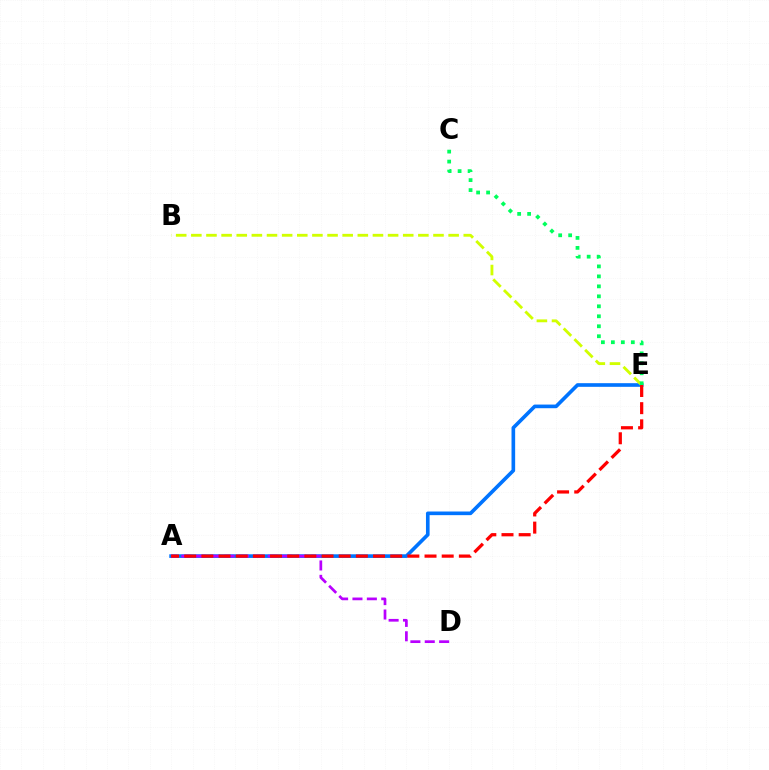{('A', 'E'): [{'color': '#0074ff', 'line_style': 'solid', 'thickness': 2.62}, {'color': '#ff0000', 'line_style': 'dashed', 'thickness': 2.33}], ('B', 'E'): [{'color': '#d1ff00', 'line_style': 'dashed', 'thickness': 2.06}], ('A', 'D'): [{'color': '#b900ff', 'line_style': 'dashed', 'thickness': 1.95}], ('C', 'E'): [{'color': '#00ff5c', 'line_style': 'dotted', 'thickness': 2.71}]}